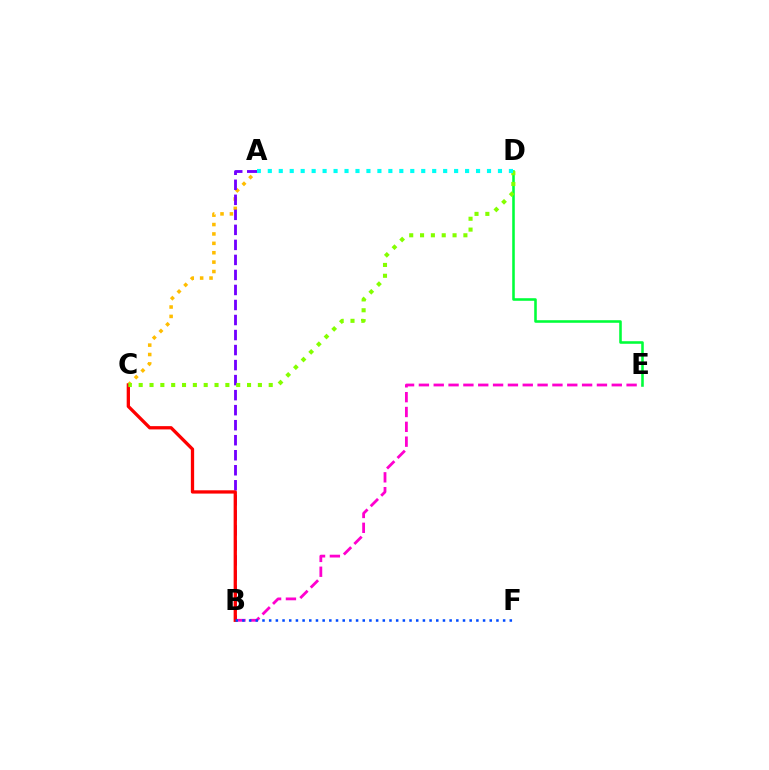{('B', 'E'): [{'color': '#ff00cf', 'line_style': 'dashed', 'thickness': 2.02}], ('A', 'C'): [{'color': '#ffbd00', 'line_style': 'dotted', 'thickness': 2.55}], ('A', 'B'): [{'color': '#7200ff', 'line_style': 'dashed', 'thickness': 2.04}], ('B', 'C'): [{'color': '#ff0000', 'line_style': 'solid', 'thickness': 2.37}], ('D', 'E'): [{'color': '#00ff39', 'line_style': 'solid', 'thickness': 1.85}], ('C', 'D'): [{'color': '#84ff00', 'line_style': 'dotted', 'thickness': 2.94}], ('A', 'D'): [{'color': '#00fff6', 'line_style': 'dotted', 'thickness': 2.98}], ('B', 'F'): [{'color': '#004bff', 'line_style': 'dotted', 'thickness': 1.82}]}